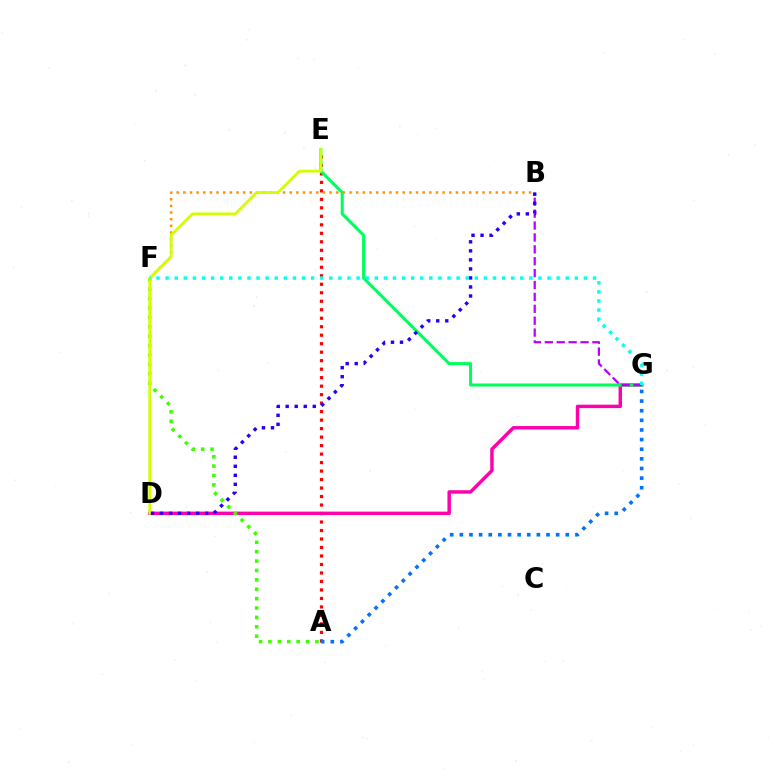{('A', 'E'): [{'color': '#ff0000', 'line_style': 'dotted', 'thickness': 2.31}], ('D', 'G'): [{'color': '#ff00ac', 'line_style': 'solid', 'thickness': 2.47}], ('E', 'G'): [{'color': '#00ff5c', 'line_style': 'solid', 'thickness': 2.2}], ('A', 'F'): [{'color': '#3dff00', 'line_style': 'dotted', 'thickness': 2.55}], ('B', 'G'): [{'color': '#b900ff', 'line_style': 'dashed', 'thickness': 1.62}], ('B', 'F'): [{'color': '#ff9400', 'line_style': 'dotted', 'thickness': 1.81}], ('D', 'E'): [{'color': '#d1ff00', 'line_style': 'solid', 'thickness': 2.02}], ('B', 'D'): [{'color': '#2500ff', 'line_style': 'dotted', 'thickness': 2.45}], ('F', 'G'): [{'color': '#00fff6', 'line_style': 'dotted', 'thickness': 2.47}], ('A', 'G'): [{'color': '#0074ff', 'line_style': 'dotted', 'thickness': 2.62}]}